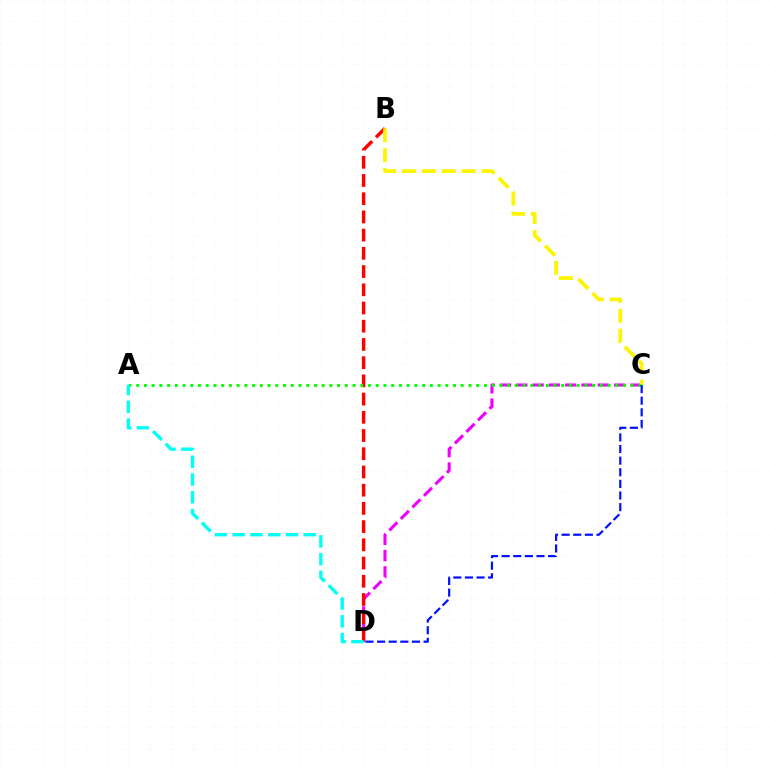{('C', 'D'): [{'color': '#ee00ff', 'line_style': 'dashed', 'thickness': 2.22}, {'color': '#0010ff', 'line_style': 'dashed', 'thickness': 1.58}], ('B', 'D'): [{'color': '#ff0000', 'line_style': 'dashed', 'thickness': 2.47}], ('B', 'C'): [{'color': '#fcf500', 'line_style': 'dashed', 'thickness': 2.7}], ('A', 'C'): [{'color': '#08ff00', 'line_style': 'dotted', 'thickness': 2.1}], ('A', 'D'): [{'color': '#00fff6', 'line_style': 'dashed', 'thickness': 2.41}]}